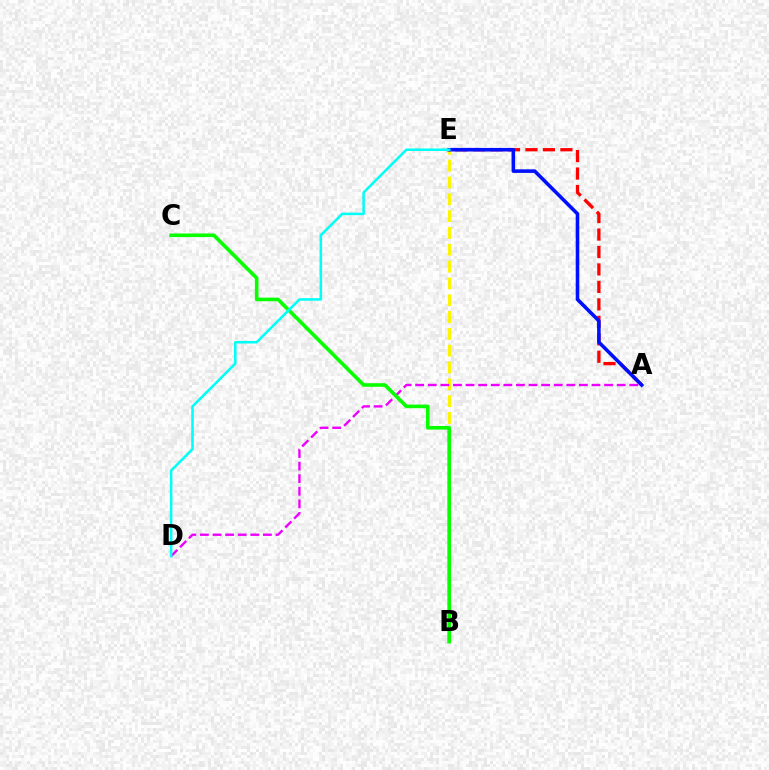{('B', 'E'): [{'color': '#fcf500', 'line_style': 'dashed', 'thickness': 2.29}], ('A', 'E'): [{'color': '#ff0000', 'line_style': 'dashed', 'thickness': 2.37}, {'color': '#0010ff', 'line_style': 'solid', 'thickness': 2.58}], ('A', 'D'): [{'color': '#ee00ff', 'line_style': 'dashed', 'thickness': 1.71}], ('B', 'C'): [{'color': '#08ff00', 'line_style': 'solid', 'thickness': 2.61}], ('D', 'E'): [{'color': '#00fff6', 'line_style': 'solid', 'thickness': 1.83}]}